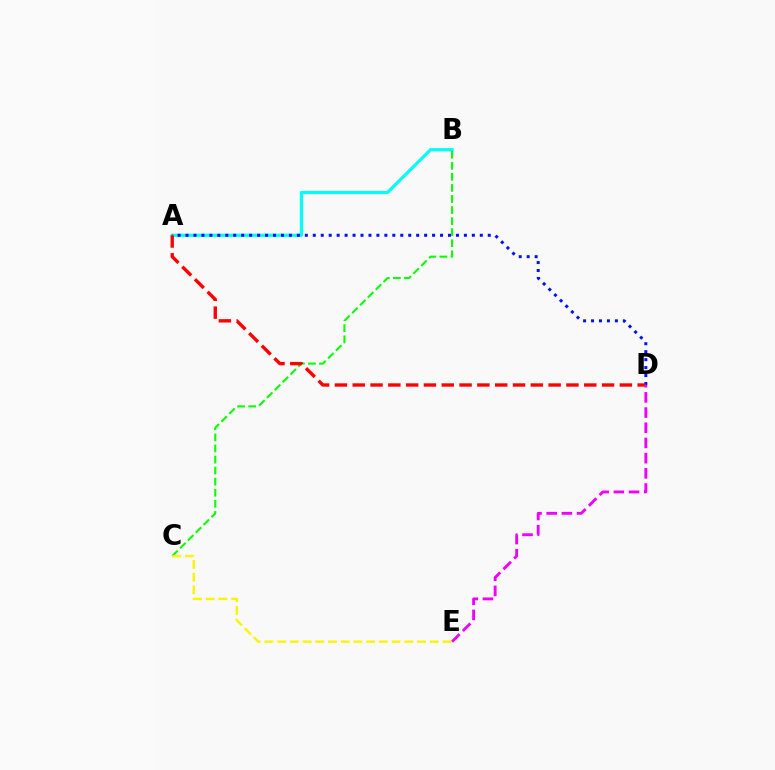{('A', 'B'): [{'color': '#00fff6', 'line_style': 'solid', 'thickness': 2.29}], ('A', 'D'): [{'color': '#0010ff', 'line_style': 'dotted', 'thickness': 2.16}, {'color': '#ff0000', 'line_style': 'dashed', 'thickness': 2.42}], ('B', 'C'): [{'color': '#08ff00', 'line_style': 'dashed', 'thickness': 1.5}], ('D', 'E'): [{'color': '#ee00ff', 'line_style': 'dashed', 'thickness': 2.06}], ('C', 'E'): [{'color': '#fcf500', 'line_style': 'dashed', 'thickness': 1.73}]}